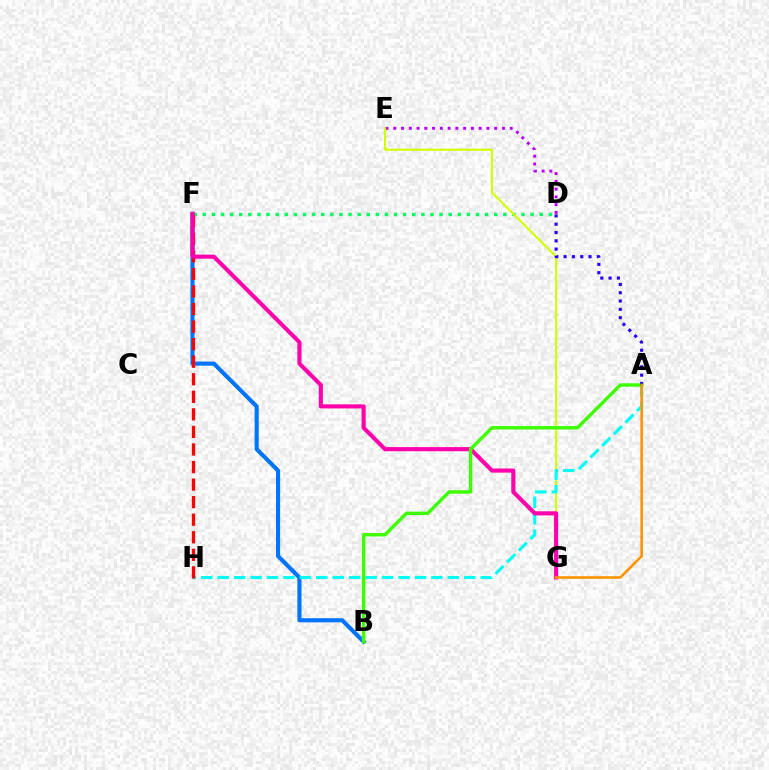{('D', 'E'): [{'color': '#b900ff', 'line_style': 'dotted', 'thickness': 2.11}], ('B', 'F'): [{'color': '#0074ff', 'line_style': 'solid', 'thickness': 2.97}], ('D', 'F'): [{'color': '#00ff5c', 'line_style': 'dotted', 'thickness': 2.47}], ('E', 'G'): [{'color': '#d1ff00', 'line_style': 'solid', 'thickness': 1.51}], ('A', 'H'): [{'color': '#00fff6', 'line_style': 'dashed', 'thickness': 2.23}], ('F', 'H'): [{'color': '#ff0000', 'line_style': 'dashed', 'thickness': 2.38}], ('F', 'G'): [{'color': '#ff00ac', 'line_style': 'solid', 'thickness': 2.97}], ('A', 'B'): [{'color': '#3dff00', 'line_style': 'solid', 'thickness': 2.46}], ('A', 'D'): [{'color': '#2500ff', 'line_style': 'dotted', 'thickness': 2.25}], ('A', 'G'): [{'color': '#ff9400', 'line_style': 'solid', 'thickness': 1.89}]}